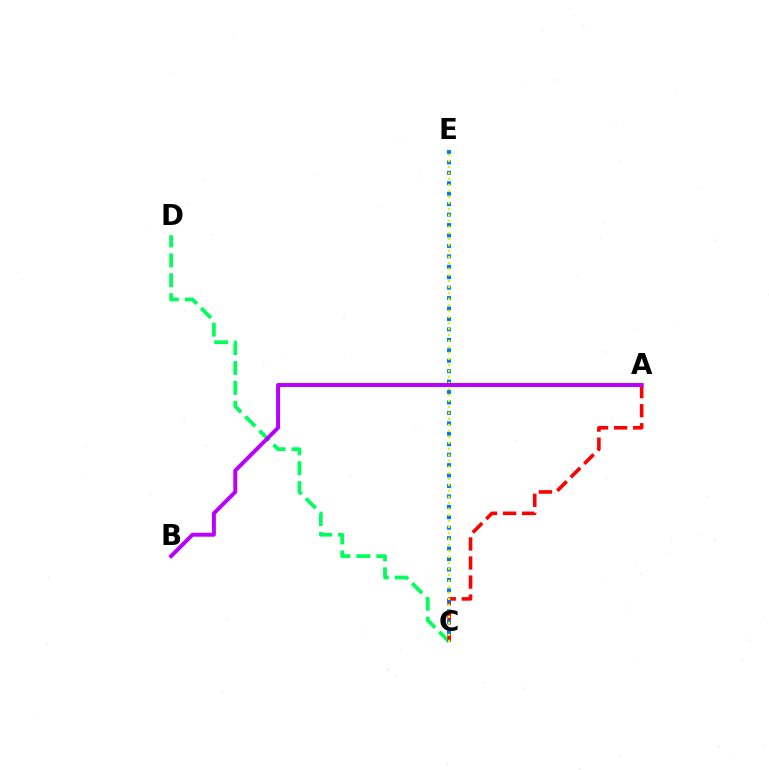{('C', 'D'): [{'color': '#00ff5c', 'line_style': 'dashed', 'thickness': 2.7}], ('A', 'C'): [{'color': '#ff0000', 'line_style': 'dashed', 'thickness': 2.59}], ('C', 'E'): [{'color': '#0074ff', 'line_style': 'dotted', 'thickness': 2.84}, {'color': '#d1ff00', 'line_style': 'dotted', 'thickness': 1.63}], ('A', 'B'): [{'color': '#b900ff', 'line_style': 'solid', 'thickness': 2.84}]}